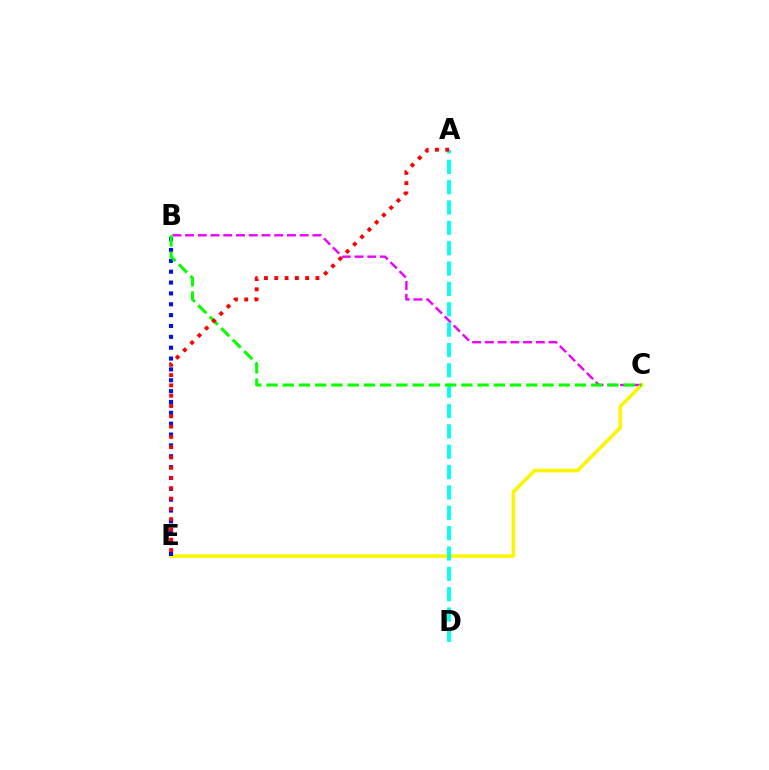{('B', 'C'): [{'color': '#ee00ff', 'line_style': 'dashed', 'thickness': 1.73}, {'color': '#08ff00', 'line_style': 'dashed', 'thickness': 2.21}], ('C', 'E'): [{'color': '#fcf500', 'line_style': 'solid', 'thickness': 2.56}], ('A', 'D'): [{'color': '#00fff6', 'line_style': 'dashed', 'thickness': 2.76}], ('B', 'E'): [{'color': '#0010ff', 'line_style': 'dotted', 'thickness': 2.95}], ('A', 'E'): [{'color': '#ff0000', 'line_style': 'dotted', 'thickness': 2.8}]}